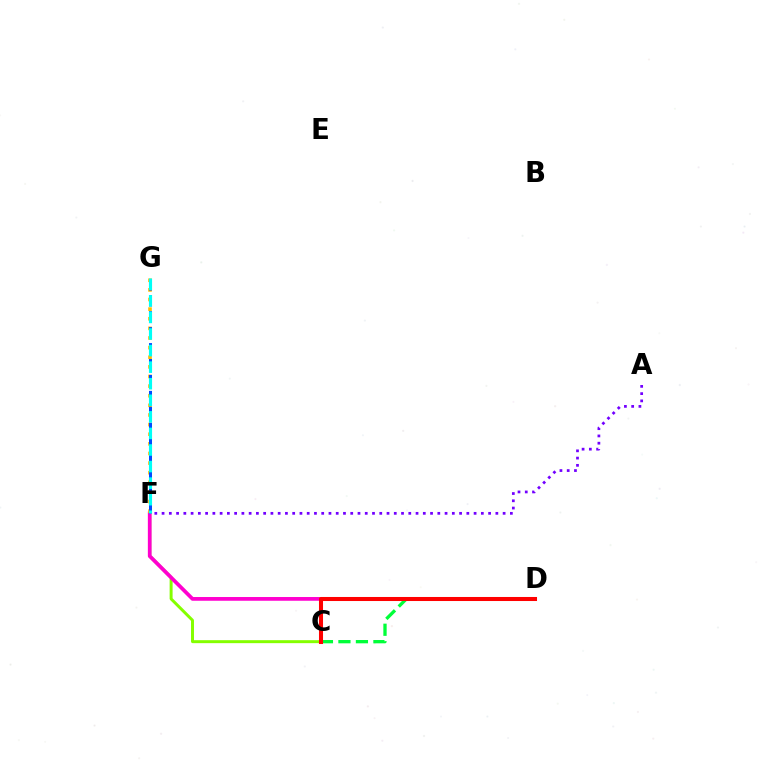{('C', 'D'): [{'color': '#00ff39', 'line_style': 'dashed', 'thickness': 2.38}, {'color': '#ff0000', 'line_style': 'solid', 'thickness': 2.91}], ('C', 'F'): [{'color': '#84ff00', 'line_style': 'solid', 'thickness': 2.14}], ('D', 'F'): [{'color': '#ff00cf', 'line_style': 'solid', 'thickness': 2.69}], ('A', 'F'): [{'color': '#7200ff', 'line_style': 'dotted', 'thickness': 1.97}], ('F', 'G'): [{'color': '#ffbd00', 'line_style': 'dotted', 'thickness': 2.61}, {'color': '#004bff', 'line_style': 'dashed', 'thickness': 2.16}, {'color': '#00fff6', 'line_style': 'dashed', 'thickness': 2.25}]}